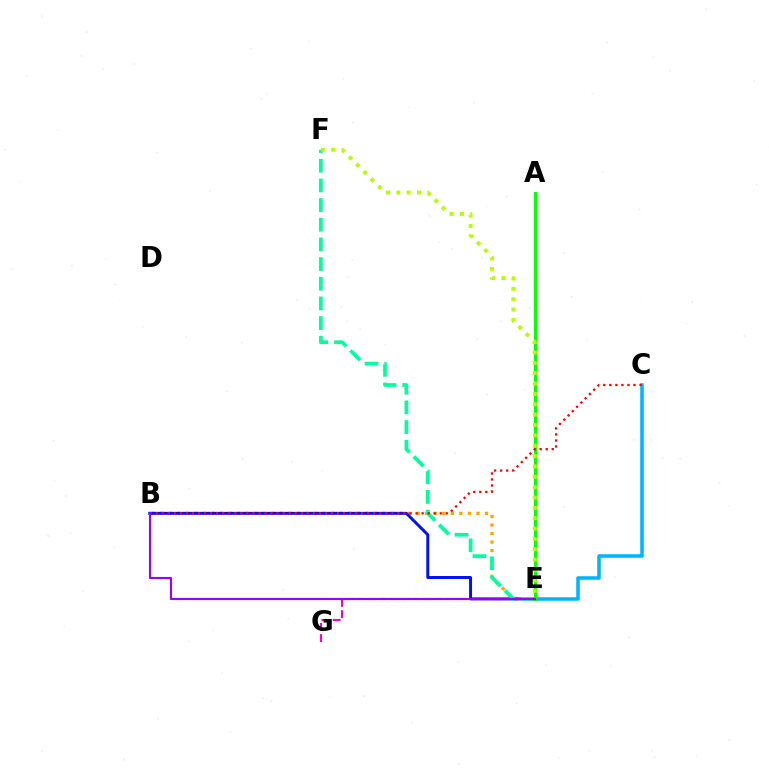{('B', 'E'): [{'color': '#ffa500', 'line_style': 'dotted', 'thickness': 2.32}, {'color': '#0010ff', 'line_style': 'solid', 'thickness': 2.13}, {'color': '#9b00ff', 'line_style': 'solid', 'thickness': 1.54}], ('E', 'G'): [{'color': '#ff00bd', 'line_style': 'dashed', 'thickness': 1.53}], ('E', 'F'): [{'color': '#00ff9d', 'line_style': 'dashed', 'thickness': 2.67}, {'color': '#b3ff00', 'line_style': 'dotted', 'thickness': 2.81}], ('C', 'E'): [{'color': '#00b5ff', 'line_style': 'solid', 'thickness': 2.55}], ('A', 'E'): [{'color': '#08ff00', 'line_style': 'solid', 'thickness': 2.19}], ('B', 'C'): [{'color': '#ff0000', 'line_style': 'dotted', 'thickness': 1.64}]}